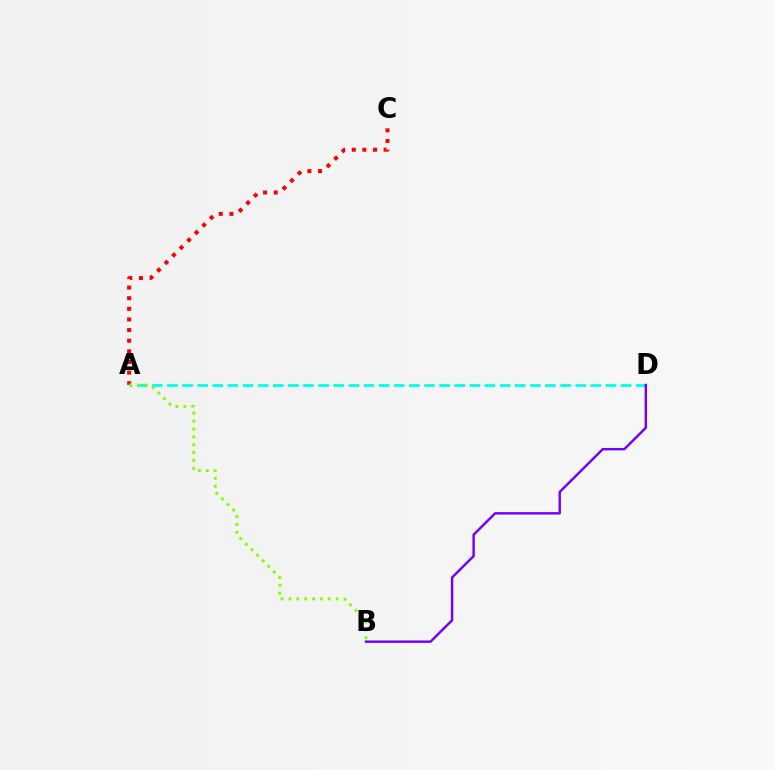{('A', 'C'): [{'color': '#ff0000', 'line_style': 'dotted', 'thickness': 2.89}], ('A', 'D'): [{'color': '#00fff6', 'line_style': 'dashed', 'thickness': 2.05}], ('A', 'B'): [{'color': '#84ff00', 'line_style': 'dotted', 'thickness': 2.14}], ('B', 'D'): [{'color': '#7200ff', 'line_style': 'solid', 'thickness': 1.75}]}